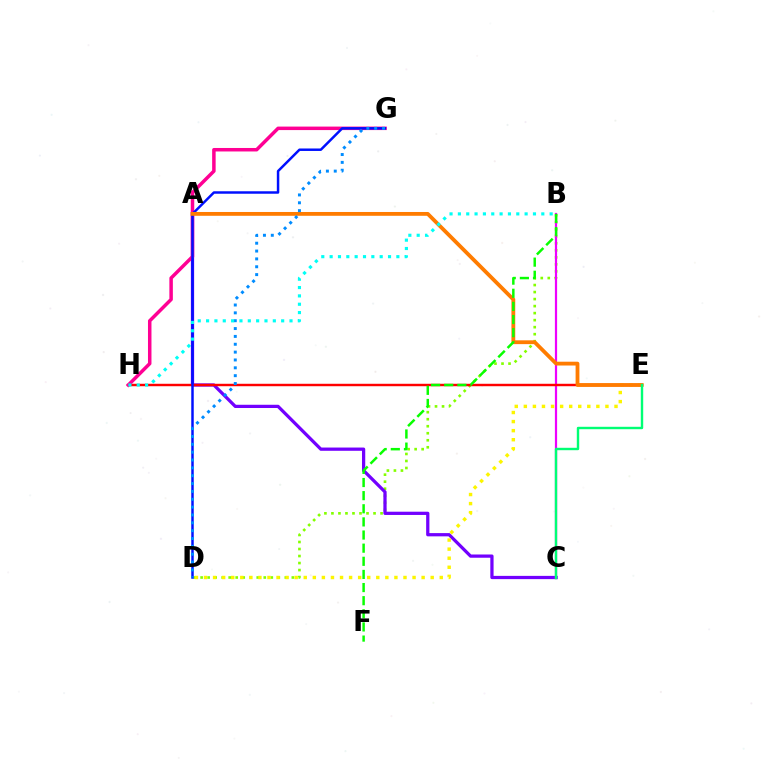{('B', 'D'): [{'color': '#84ff00', 'line_style': 'dotted', 'thickness': 1.91}], ('A', 'C'): [{'color': '#7200ff', 'line_style': 'solid', 'thickness': 2.34}], ('B', 'C'): [{'color': '#ee00ff', 'line_style': 'solid', 'thickness': 1.6}], ('E', 'H'): [{'color': '#ff0000', 'line_style': 'solid', 'thickness': 1.76}], ('G', 'H'): [{'color': '#ff0094', 'line_style': 'solid', 'thickness': 2.51}], ('D', 'E'): [{'color': '#fcf500', 'line_style': 'dotted', 'thickness': 2.46}], ('D', 'G'): [{'color': '#0010ff', 'line_style': 'solid', 'thickness': 1.79}, {'color': '#008cff', 'line_style': 'dotted', 'thickness': 2.13}], ('A', 'E'): [{'color': '#ff7c00', 'line_style': 'solid', 'thickness': 2.74}], ('B', 'H'): [{'color': '#00fff6', 'line_style': 'dotted', 'thickness': 2.27}], ('B', 'F'): [{'color': '#08ff00', 'line_style': 'dashed', 'thickness': 1.78}], ('C', 'E'): [{'color': '#00ff74', 'line_style': 'solid', 'thickness': 1.73}]}